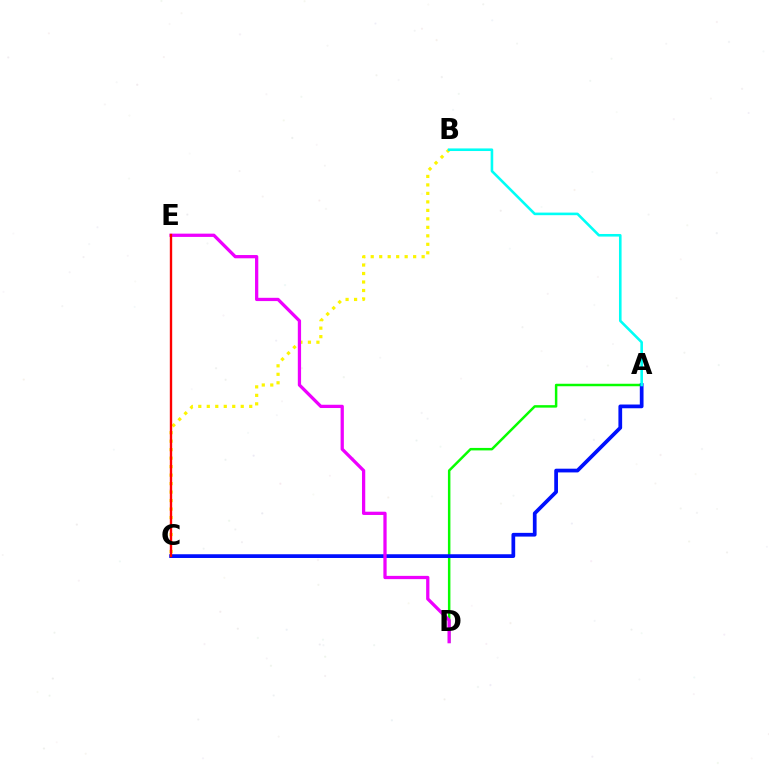{('A', 'D'): [{'color': '#08ff00', 'line_style': 'solid', 'thickness': 1.79}], ('B', 'C'): [{'color': '#fcf500', 'line_style': 'dotted', 'thickness': 2.31}], ('A', 'C'): [{'color': '#0010ff', 'line_style': 'solid', 'thickness': 2.68}], ('D', 'E'): [{'color': '#ee00ff', 'line_style': 'solid', 'thickness': 2.35}], ('A', 'B'): [{'color': '#00fff6', 'line_style': 'solid', 'thickness': 1.87}], ('C', 'E'): [{'color': '#ff0000', 'line_style': 'solid', 'thickness': 1.71}]}